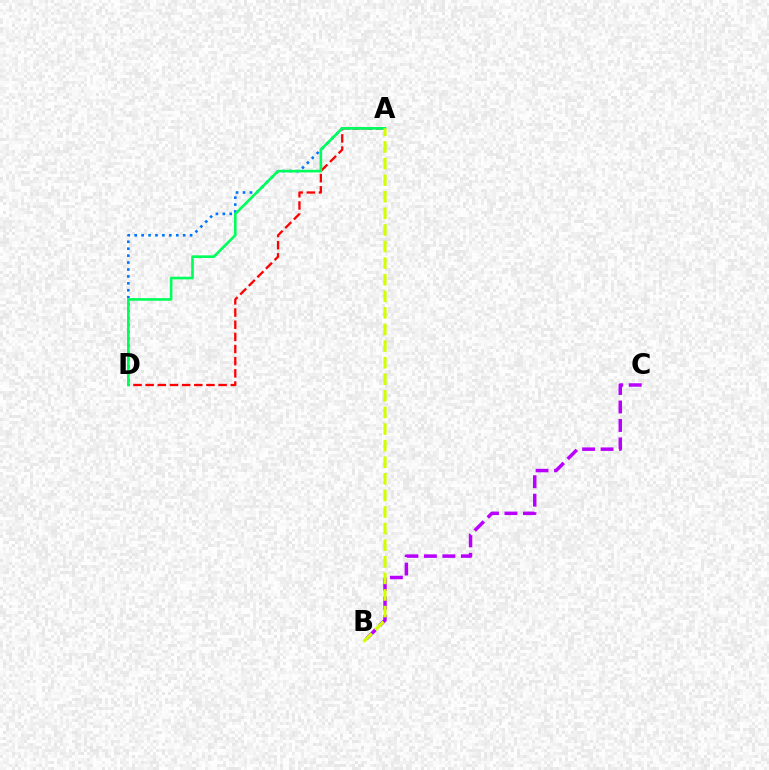{('A', 'D'): [{'color': '#ff0000', 'line_style': 'dashed', 'thickness': 1.65}, {'color': '#0074ff', 'line_style': 'dotted', 'thickness': 1.88}, {'color': '#00ff5c', 'line_style': 'solid', 'thickness': 1.91}], ('B', 'C'): [{'color': '#b900ff', 'line_style': 'dashed', 'thickness': 2.51}], ('A', 'B'): [{'color': '#d1ff00', 'line_style': 'dashed', 'thickness': 2.25}]}